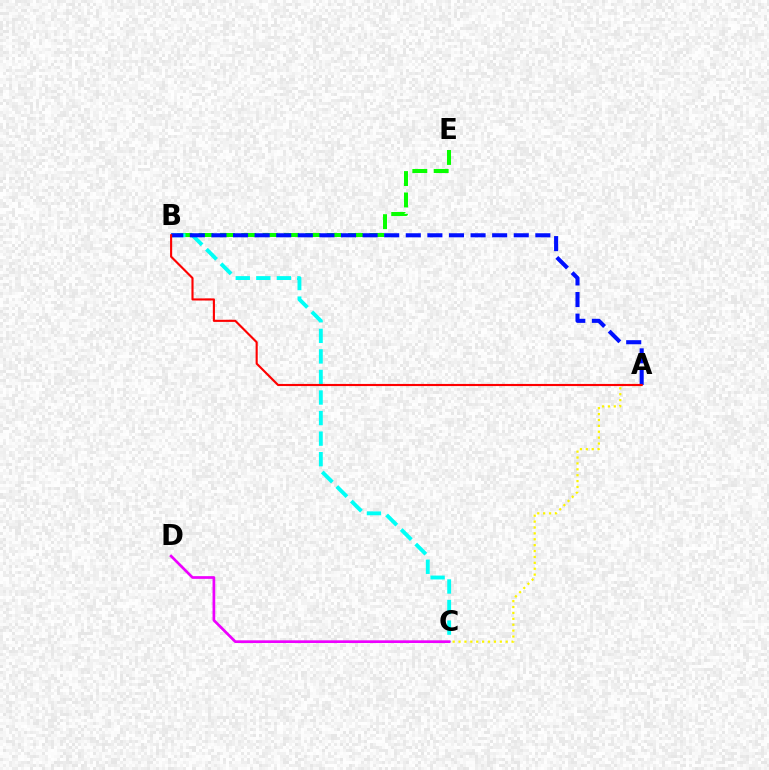{('B', 'E'): [{'color': '#08ff00', 'line_style': 'dashed', 'thickness': 2.9}], ('B', 'C'): [{'color': '#00fff6', 'line_style': 'dashed', 'thickness': 2.79}], ('A', 'C'): [{'color': '#fcf500', 'line_style': 'dotted', 'thickness': 1.6}], ('A', 'B'): [{'color': '#0010ff', 'line_style': 'dashed', 'thickness': 2.93}, {'color': '#ff0000', 'line_style': 'solid', 'thickness': 1.53}], ('C', 'D'): [{'color': '#ee00ff', 'line_style': 'solid', 'thickness': 1.94}]}